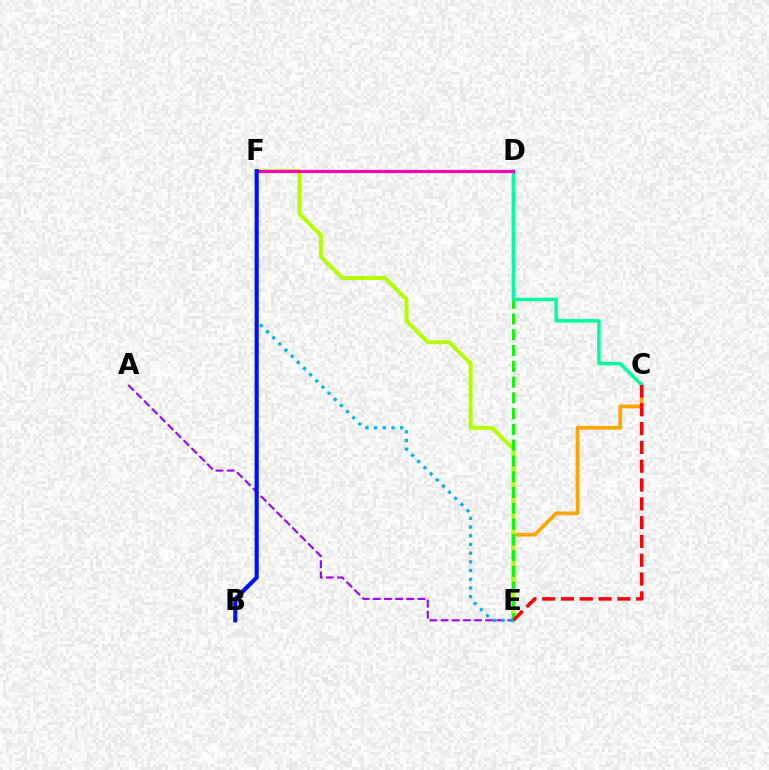{('C', 'E'): [{'color': '#ffa500', 'line_style': 'solid', 'thickness': 2.69}, {'color': '#ff0000', 'line_style': 'dashed', 'thickness': 2.56}], ('E', 'F'): [{'color': '#b3ff00', 'line_style': 'solid', 'thickness': 2.88}, {'color': '#00b5ff', 'line_style': 'dotted', 'thickness': 2.36}], ('A', 'E'): [{'color': '#9b00ff', 'line_style': 'dashed', 'thickness': 1.51}], ('D', 'E'): [{'color': '#08ff00', 'line_style': 'dashed', 'thickness': 2.14}], ('C', 'D'): [{'color': '#00ff9d', 'line_style': 'solid', 'thickness': 2.51}], ('D', 'F'): [{'color': '#ff00bd', 'line_style': 'solid', 'thickness': 2.25}], ('B', 'F'): [{'color': '#0010ff', 'line_style': 'solid', 'thickness': 2.97}]}